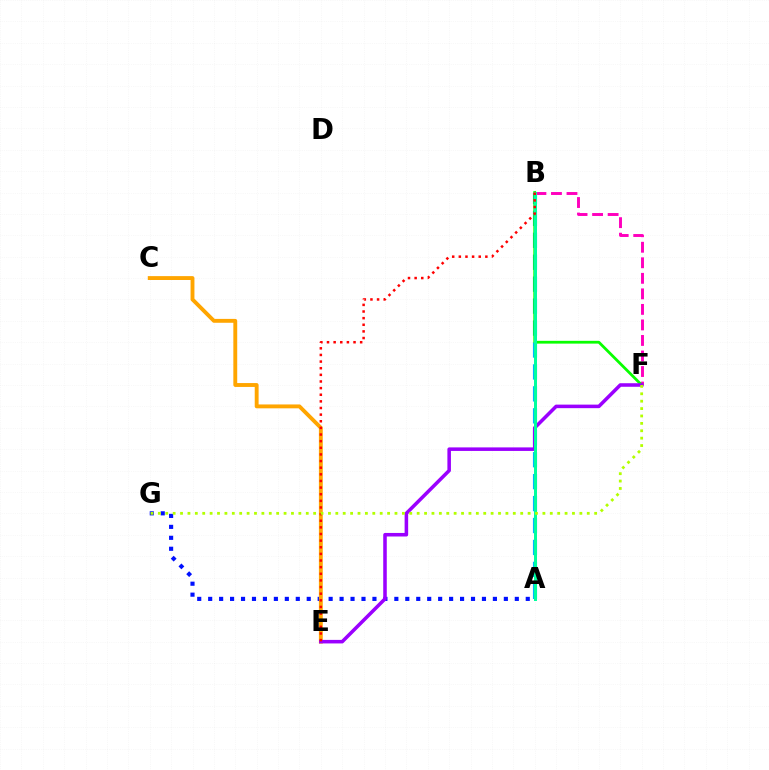{('A', 'B'): [{'color': '#00b5ff', 'line_style': 'dashed', 'thickness': 2.98}, {'color': '#00ff9d', 'line_style': 'solid', 'thickness': 2.16}], ('B', 'F'): [{'color': '#ff00bd', 'line_style': 'dashed', 'thickness': 2.11}, {'color': '#08ff00', 'line_style': 'solid', 'thickness': 2.0}], ('A', 'G'): [{'color': '#0010ff', 'line_style': 'dotted', 'thickness': 2.98}], ('C', 'E'): [{'color': '#ffa500', 'line_style': 'solid', 'thickness': 2.79}], ('E', 'F'): [{'color': '#9b00ff', 'line_style': 'solid', 'thickness': 2.55}], ('B', 'E'): [{'color': '#ff0000', 'line_style': 'dotted', 'thickness': 1.8}], ('F', 'G'): [{'color': '#b3ff00', 'line_style': 'dotted', 'thickness': 2.01}]}